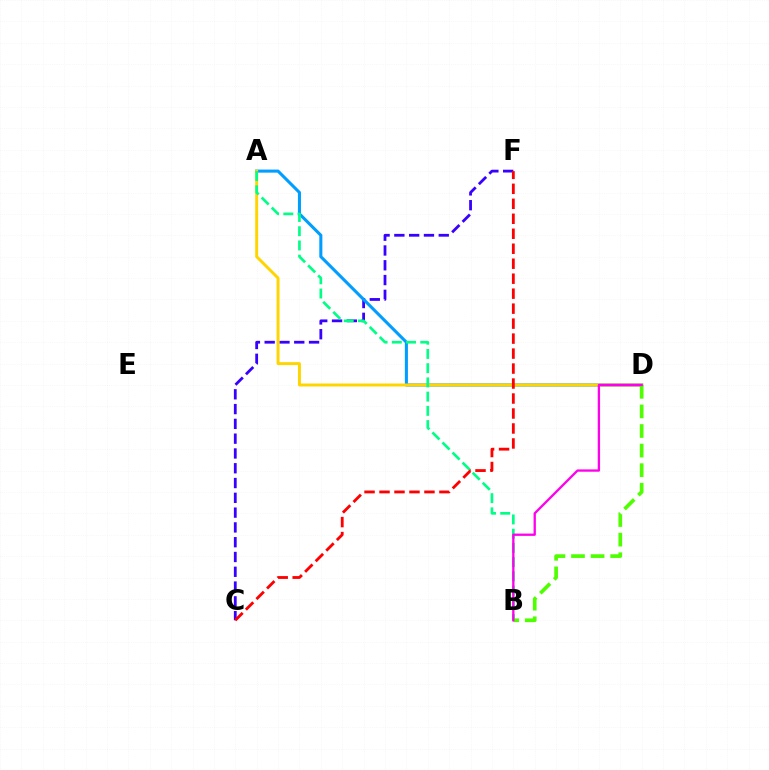{('C', 'F'): [{'color': '#3700ff', 'line_style': 'dashed', 'thickness': 2.01}, {'color': '#ff0000', 'line_style': 'dashed', 'thickness': 2.03}], ('A', 'D'): [{'color': '#009eff', 'line_style': 'solid', 'thickness': 2.21}, {'color': '#ffd500', 'line_style': 'solid', 'thickness': 2.12}], ('A', 'B'): [{'color': '#00ff86', 'line_style': 'dashed', 'thickness': 1.93}], ('B', 'D'): [{'color': '#4fff00', 'line_style': 'dashed', 'thickness': 2.66}, {'color': '#ff00ed', 'line_style': 'solid', 'thickness': 1.66}]}